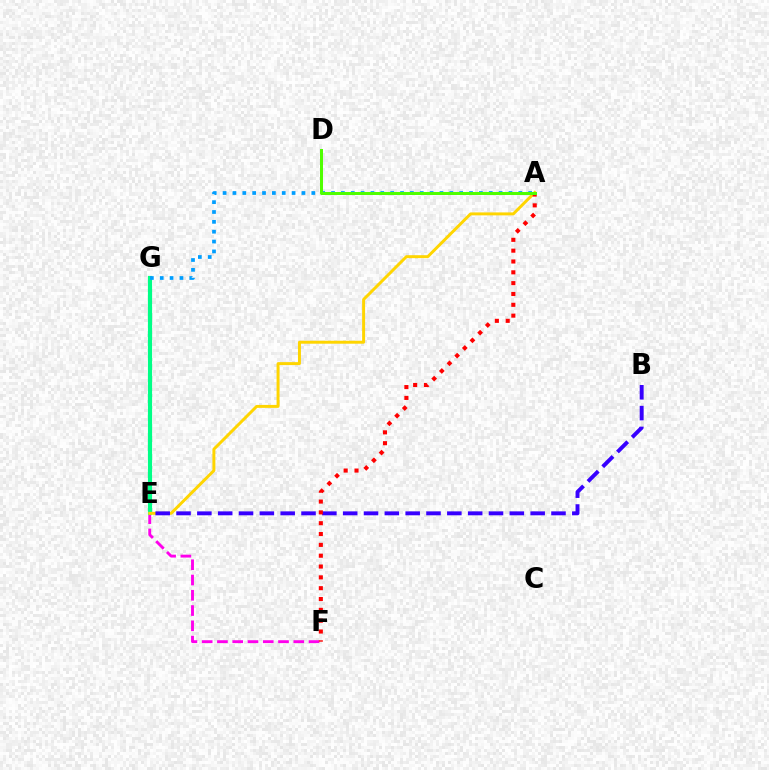{('E', 'F'): [{'color': '#ff00ed', 'line_style': 'dashed', 'thickness': 2.07}], ('E', 'G'): [{'color': '#00ff86', 'line_style': 'solid', 'thickness': 2.99}], ('A', 'G'): [{'color': '#009eff', 'line_style': 'dotted', 'thickness': 2.68}], ('A', 'E'): [{'color': '#ffd500', 'line_style': 'solid', 'thickness': 2.13}], ('B', 'E'): [{'color': '#3700ff', 'line_style': 'dashed', 'thickness': 2.83}], ('A', 'F'): [{'color': '#ff0000', 'line_style': 'dotted', 'thickness': 2.94}], ('A', 'D'): [{'color': '#4fff00', 'line_style': 'solid', 'thickness': 2.16}]}